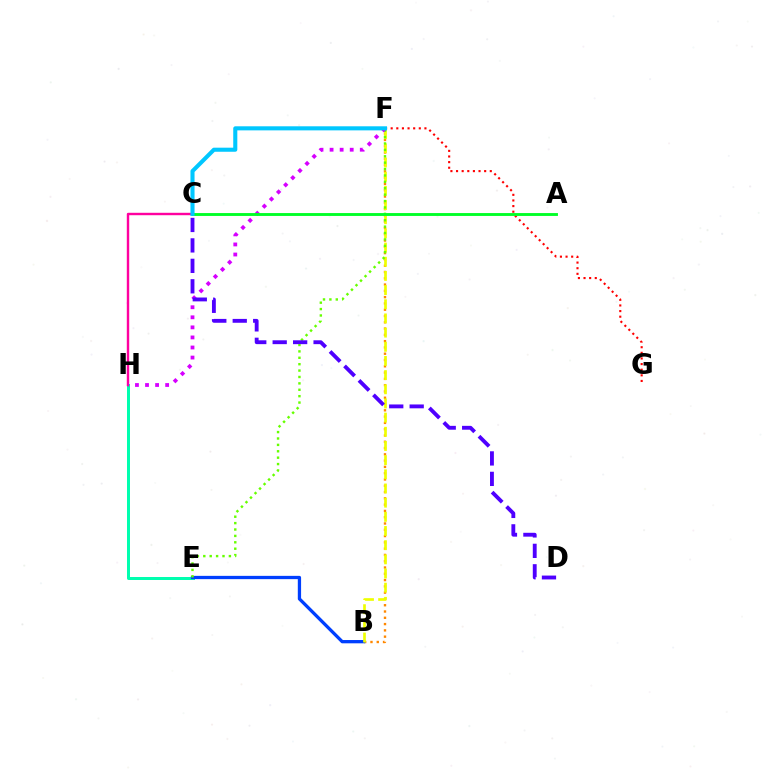{('F', 'G'): [{'color': '#ff0000', 'line_style': 'dotted', 'thickness': 1.53}], ('E', 'H'): [{'color': '#00ffaf', 'line_style': 'solid', 'thickness': 2.15}], ('B', 'F'): [{'color': '#ff8800', 'line_style': 'dotted', 'thickness': 1.71}, {'color': '#eeff00', 'line_style': 'dashed', 'thickness': 1.93}], ('B', 'E'): [{'color': '#003fff', 'line_style': 'solid', 'thickness': 2.36}], ('E', 'F'): [{'color': '#66ff00', 'line_style': 'dotted', 'thickness': 1.74}], ('C', 'H'): [{'color': '#ff00a0', 'line_style': 'solid', 'thickness': 1.74}], ('F', 'H'): [{'color': '#d600ff', 'line_style': 'dotted', 'thickness': 2.73}], ('A', 'C'): [{'color': '#00ff27', 'line_style': 'solid', 'thickness': 2.07}], ('C', 'F'): [{'color': '#00c7ff', 'line_style': 'solid', 'thickness': 2.94}], ('C', 'D'): [{'color': '#4f00ff', 'line_style': 'dashed', 'thickness': 2.78}]}